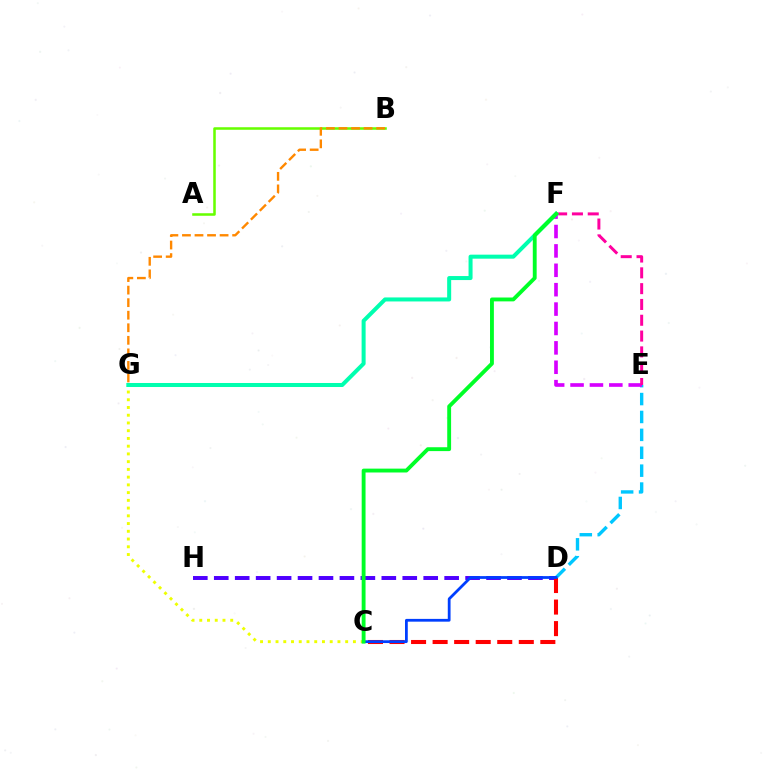{('A', 'B'): [{'color': '#66ff00', 'line_style': 'solid', 'thickness': 1.83}], ('D', 'E'): [{'color': '#00c7ff', 'line_style': 'dashed', 'thickness': 2.43}], ('D', 'H'): [{'color': '#4f00ff', 'line_style': 'dashed', 'thickness': 2.85}], ('E', 'F'): [{'color': '#d600ff', 'line_style': 'dashed', 'thickness': 2.63}, {'color': '#ff00a0', 'line_style': 'dashed', 'thickness': 2.15}], ('C', 'G'): [{'color': '#eeff00', 'line_style': 'dotted', 'thickness': 2.1}], ('B', 'G'): [{'color': '#ff8800', 'line_style': 'dashed', 'thickness': 1.7}], ('F', 'G'): [{'color': '#00ffaf', 'line_style': 'solid', 'thickness': 2.89}], ('C', 'D'): [{'color': '#ff0000', 'line_style': 'dashed', 'thickness': 2.93}, {'color': '#003fff', 'line_style': 'solid', 'thickness': 2.0}], ('C', 'F'): [{'color': '#00ff27', 'line_style': 'solid', 'thickness': 2.78}]}